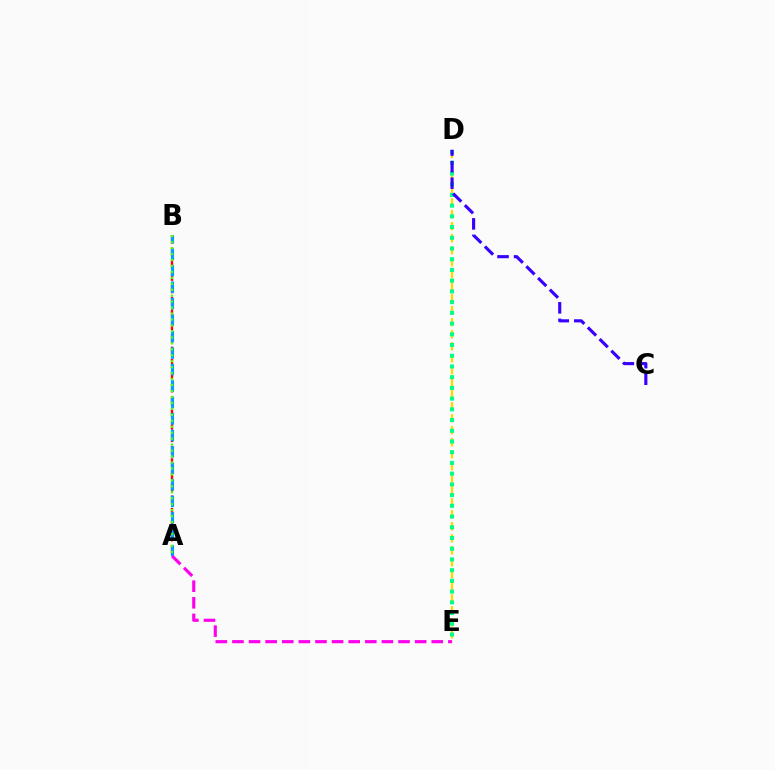{('D', 'E'): [{'color': '#ffd500', 'line_style': 'dashed', 'thickness': 1.63}, {'color': '#00ff86', 'line_style': 'dotted', 'thickness': 2.91}], ('A', 'B'): [{'color': '#ff0000', 'line_style': 'dashed', 'thickness': 1.68}, {'color': '#009eff', 'line_style': 'dashed', 'thickness': 2.24}, {'color': '#4fff00', 'line_style': 'dotted', 'thickness': 1.62}], ('A', 'E'): [{'color': '#ff00ed', 'line_style': 'dashed', 'thickness': 2.26}], ('C', 'D'): [{'color': '#3700ff', 'line_style': 'dashed', 'thickness': 2.25}]}